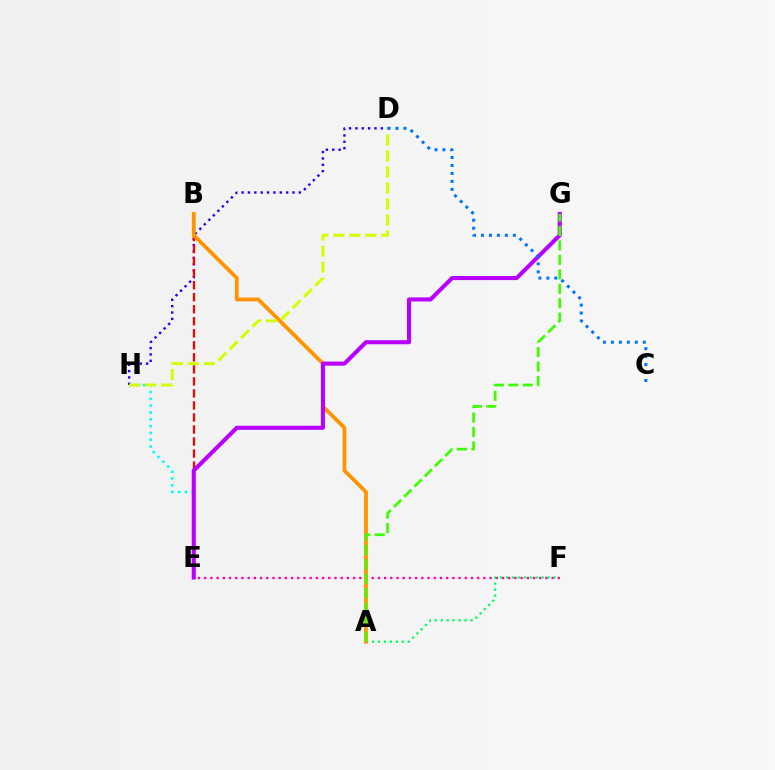{('E', 'F'): [{'color': '#ff00ac', 'line_style': 'dotted', 'thickness': 1.69}], ('E', 'H'): [{'color': '#00fff6', 'line_style': 'dotted', 'thickness': 1.85}], ('D', 'H'): [{'color': '#2500ff', 'line_style': 'dotted', 'thickness': 1.73}, {'color': '#d1ff00', 'line_style': 'dashed', 'thickness': 2.17}], ('A', 'F'): [{'color': '#00ff5c', 'line_style': 'dotted', 'thickness': 1.62}], ('B', 'E'): [{'color': '#ff0000', 'line_style': 'dashed', 'thickness': 1.63}], ('A', 'B'): [{'color': '#ff9400', 'line_style': 'solid', 'thickness': 2.73}], ('E', 'G'): [{'color': '#b900ff', 'line_style': 'solid', 'thickness': 2.93}], ('A', 'G'): [{'color': '#3dff00', 'line_style': 'dashed', 'thickness': 1.96}], ('C', 'D'): [{'color': '#0074ff', 'line_style': 'dotted', 'thickness': 2.16}]}